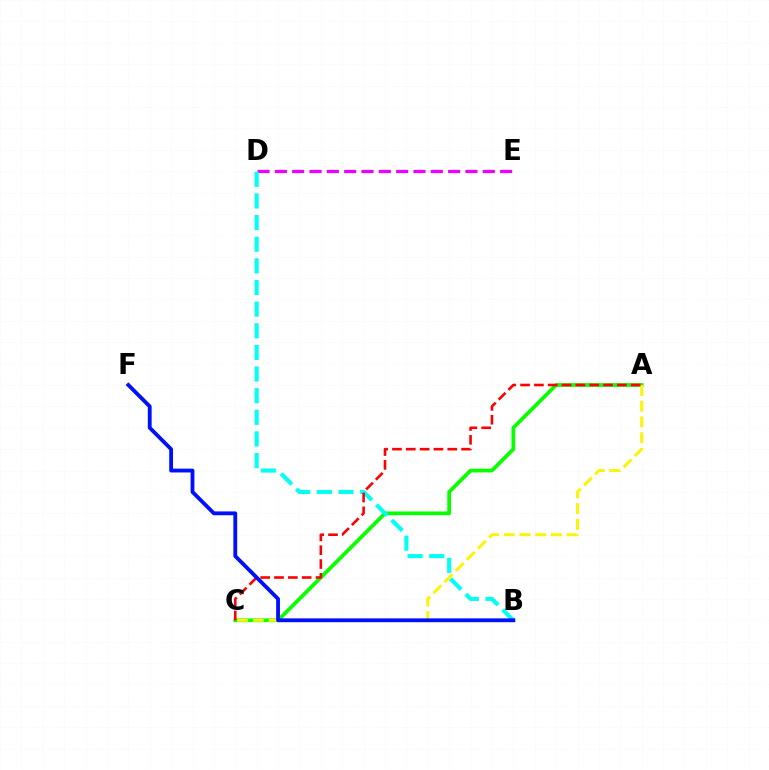{('D', 'E'): [{'color': '#ee00ff', 'line_style': 'dashed', 'thickness': 2.35}], ('A', 'C'): [{'color': '#08ff00', 'line_style': 'solid', 'thickness': 2.69}, {'color': '#fcf500', 'line_style': 'dashed', 'thickness': 2.14}, {'color': '#ff0000', 'line_style': 'dashed', 'thickness': 1.88}], ('B', 'D'): [{'color': '#00fff6', 'line_style': 'dashed', 'thickness': 2.94}], ('B', 'F'): [{'color': '#0010ff', 'line_style': 'solid', 'thickness': 2.76}]}